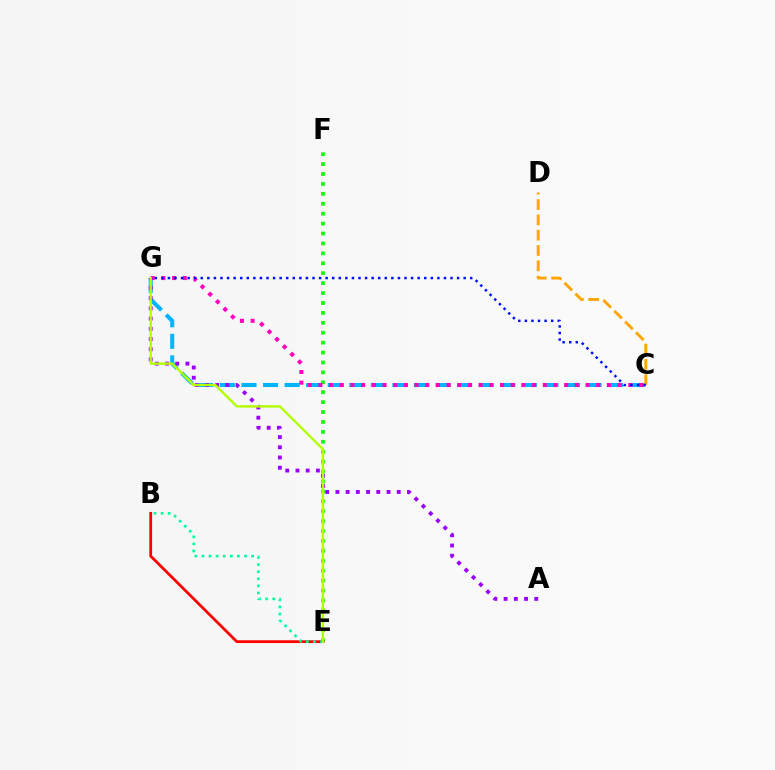{('E', 'F'): [{'color': '#08ff00', 'line_style': 'dotted', 'thickness': 2.69}], ('C', 'G'): [{'color': '#00b5ff', 'line_style': 'dashed', 'thickness': 2.93}, {'color': '#ff00bd', 'line_style': 'dotted', 'thickness': 2.9}, {'color': '#0010ff', 'line_style': 'dotted', 'thickness': 1.79}], ('C', 'D'): [{'color': '#ffa500', 'line_style': 'dashed', 'thickness': 2.08}], ('B', 'E'): [{'color': '#ff0000', 'line_style': 'solid', 'thickness': 1.99}, {'color': '#00ff9d', 'line_style': 'dotted', 'thickness': 1.93}], ('A', 'G'): [{'color': '#9b00ff', 'line_style': 'dotted', 'thickness': 2.78}], ('E', 'G'): [{'color': '#b3ff00', 'line_style': 'solid', 'thickness': 1.72}]}